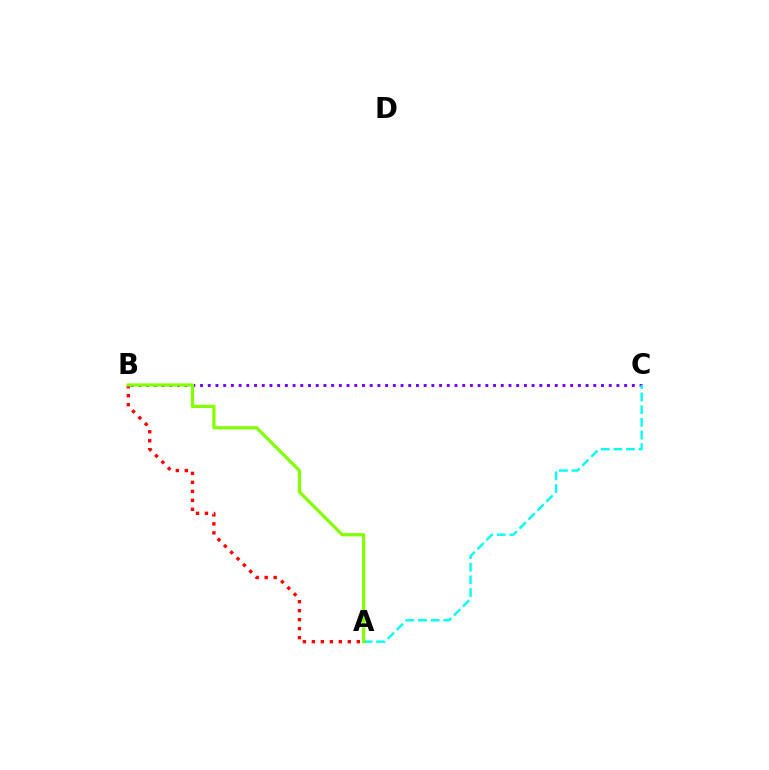{('B', 'C'): [{'color': '#7200ff', 'line_style': 'dotted', 'thickness': 2.09}], ('A', 'C'): [{'color': '#00fff6', 'line_style': 'dashed', 'thickness': 1.72}], ('A', 'B'): [{'color': '#ff0000', 'line_style': 'dotted', 'thickness': 2.44}, {'color': '#84ff00', 'line_style': 'solid', 'thickness': 2.34}]}